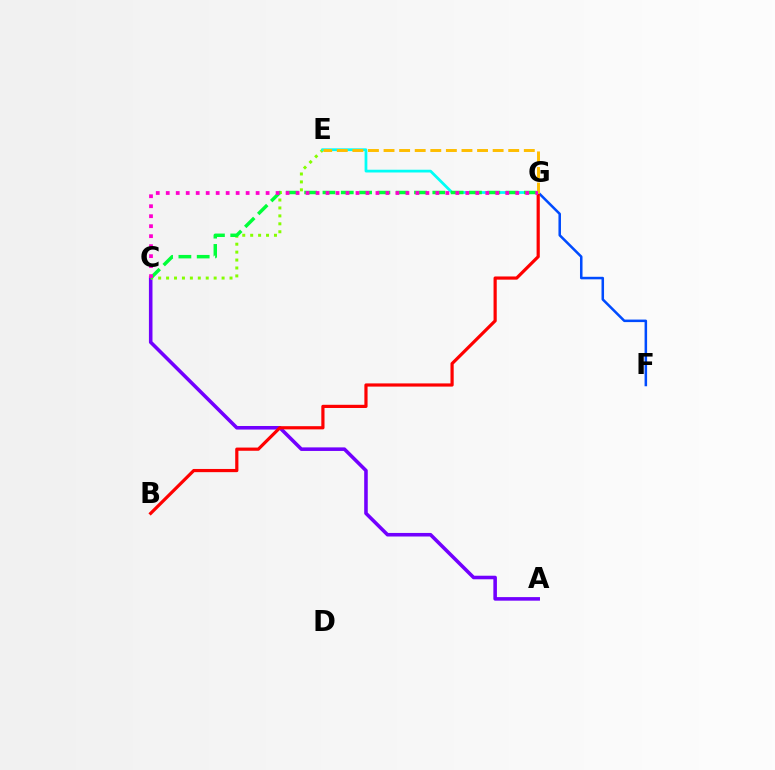{('A', 'C'): [{'color': '#7200ff', 'line_style': 'solid', 'thickness': 2.57}], ('F', 'G'): [{'color': '#004bff', 'line_style': 'solid', 'thickness': 1.82}], ('C', 'E'): [{'color': '#84ff00', 'line_style': 'dotted', 'thickness': 2.15}], ('B', 'G'): [{'color': '#ff0000', 'line_style': 'solid', 'thickness': 2.3}], ('E', 'G'): [{'color': '#00fff6', 'line_style': 'solid', 'thickness': 1.98}, {'color': '#ffbd00', 'line_style': 'dashed', 'thickness': 2.12}], ('C', 'G'): [{'color': '#00ff39', 'line_style': 'dashed', 'thickness': 2.49}, {'color': '#ff00cf', 'line_style': 'dotted', 'thickness': 2.71}]}